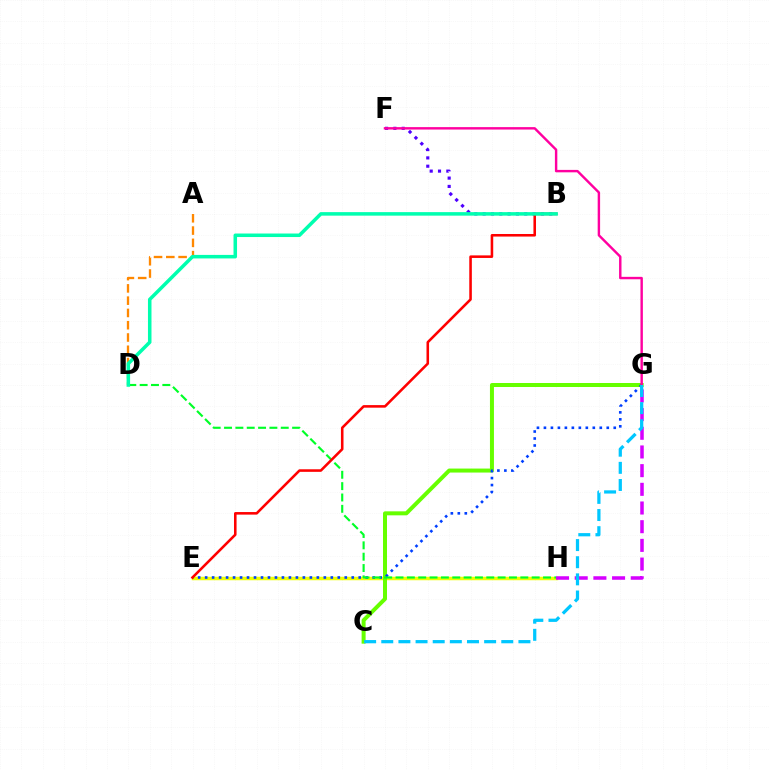{('E', 'H'): [{'color': '#eeff00', 'line_style': 'solid', 'thickness': 2.51}], ('A', 'D'): [{'color': '#ff8800', 'line_style': 'dashed', 'thickness': 1.67}], ('B', 'F'): [{'color': '#4f00ff', 'line_style': 'dotted', 'thickness': 2.26}], ('C', 'G'): [{'color': '#66ff00', 'line_style': 'solid', 'thickness': 2.88}, {'color': '#00c7ff', 'line_style': 'dashed', 'thickness': 2.33}], ('G', 'H'): [{'color': '#d600ff', 'line_style': 'dashed', 'thickness': 2.54}], ('E', 'G'): [{'color': '#003fff', 'line_style': 'dotted', 'thickness': 1.9}], ('F', 'G'): [{'color': '#ff00a0', 'line_style': 'solid', 'thickness': 1.74}], ('D', 'H'): [{'color': '#00ff27', 'line_style': 'dashed', 'thickness': 1.54}], ('B', 'E'): [{'color': '#ff0000', 'line_style': 'solid', 'thickness': 1.85}], ('B', 'D'): [{'color': '#00ffaf', 'line_style': 'solid', 'thickness': 2.54}]}